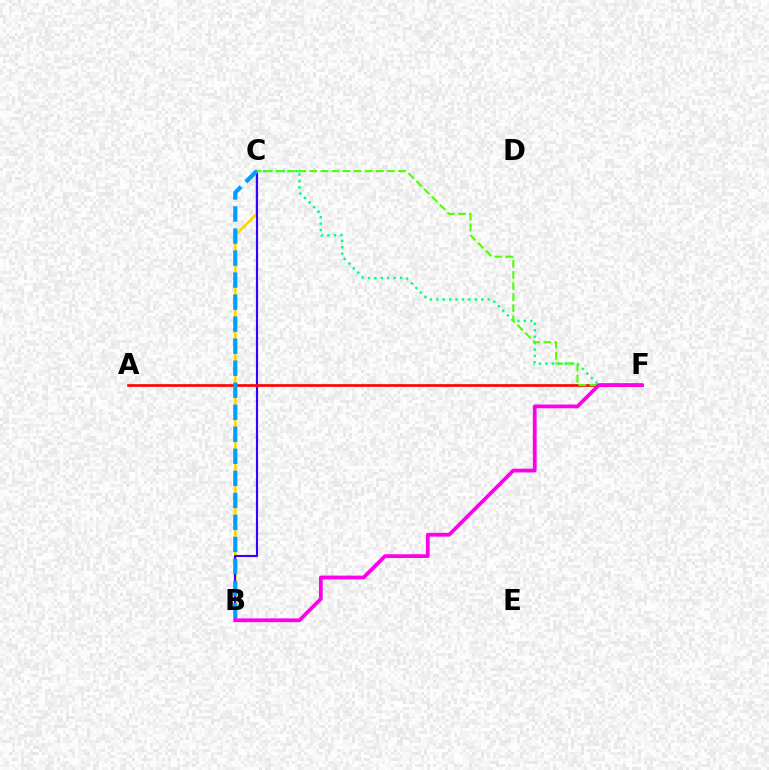{('B', 'C'): [{'color': '#ffd500', 'line_style': 'solid', 'thickness': 1.92}, {'color': '#3700ff', 'line_style': 'solid', 'thickness': 1.55}, {'color': '#009eff', 'line_style': 'dashed', 'thickness': 2.99}], ('A', 'F'): [{'color': '#ff0000', 'line_style': 'solid', 'thickness': 1.9}], ('C', 'F'): [{'color': '#00ff86', 'line_style': 'dotted', 'thickness': 1.75}, {'color': '#4fff00', 'line_style': 'dashed', 'thickness': 1.51}], ('B', 'F'): [{'color': '#ff00ed', 'line_style': 'solid', 'thickness': 2.71}]}